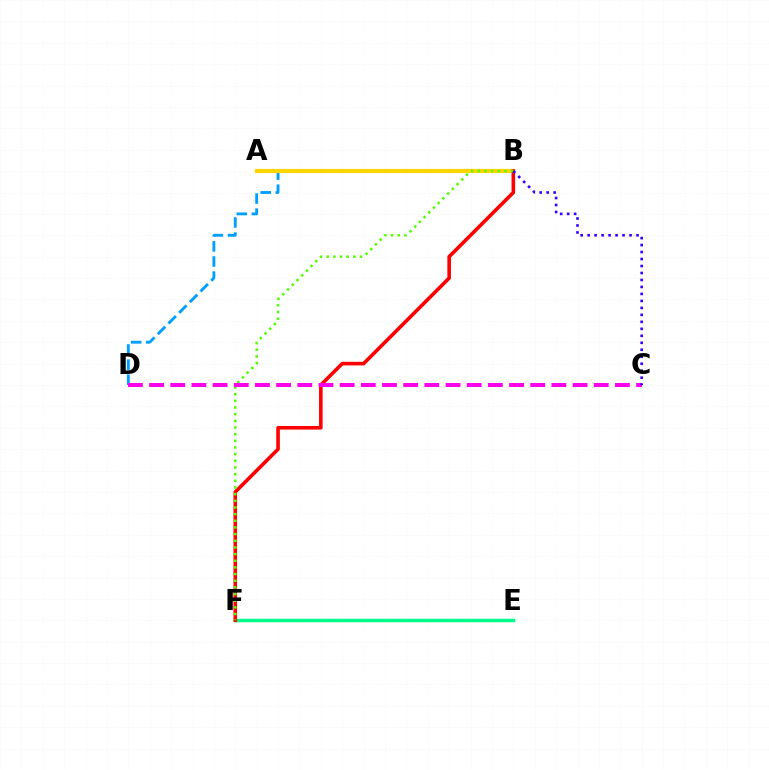{('B', 'D'): [{'color': '#009eff', 'line_style': 'dashed', 'thickness': 2.05}], ('E', 'F'): [{'color': '#00ff86', 'line_style': 'solid', 'thickness': 2.51}], ('A', 'B'): [{'color': '#ffd500', 'line_style': 'solid', 'thickness': 3.0}], ('B', 'F'): [{'color': '#ff0000', 'line_style': 'solid', 'thickness': 2.59}, {'color': '#4fff00', 'line_style': 'dotted', 'thickness': 1.81}], ('C', 'D'): [{'color': '#ff00ed', 'line_style': 'dashed', 'thickness': 2.88}], ('B', 'C'): [{'color': '#3700ff', 'line_style': 'dotted', 'thickness': 1.9}]}